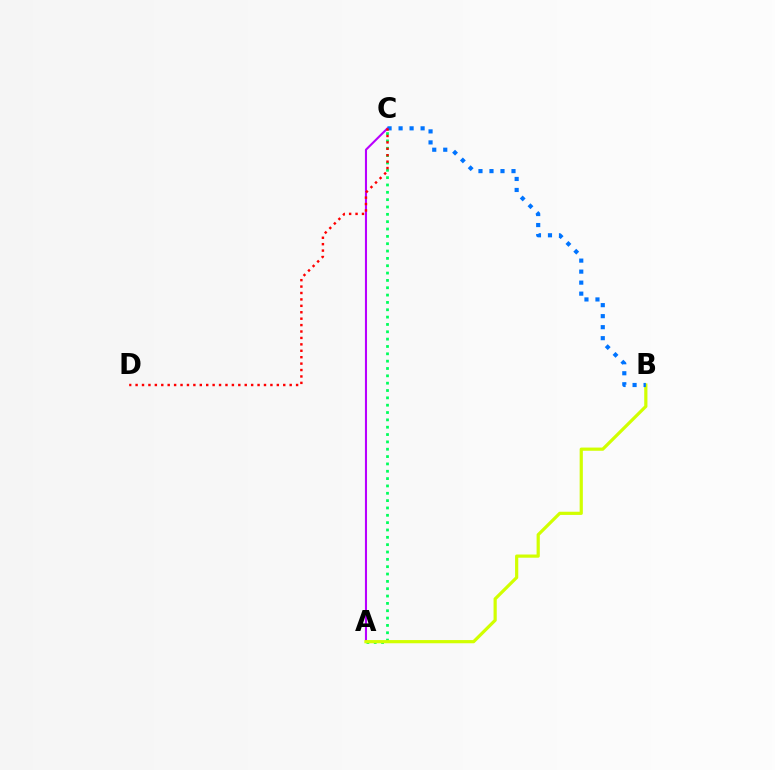{('A', 'C'): [{'color': '#b900ff', 'line_style': 'solid', 'thickness': 1.51}, {'color': '#00ff5c', 'line_style': 'dotted', 'thickness': 1.99}], ('A', 'B'): [{'color': '#d1ff00', 'line_style': 'solid', 'thickness': 2.3}], ('B', 'C'): [{'color': '#0074ff', 'line_style': 'dotted', 'thickness': 2.99}], ('C', 'D'): [{'color': '#ff0000', 'line_style': 'dotted', 'thickness': 1.74}]}